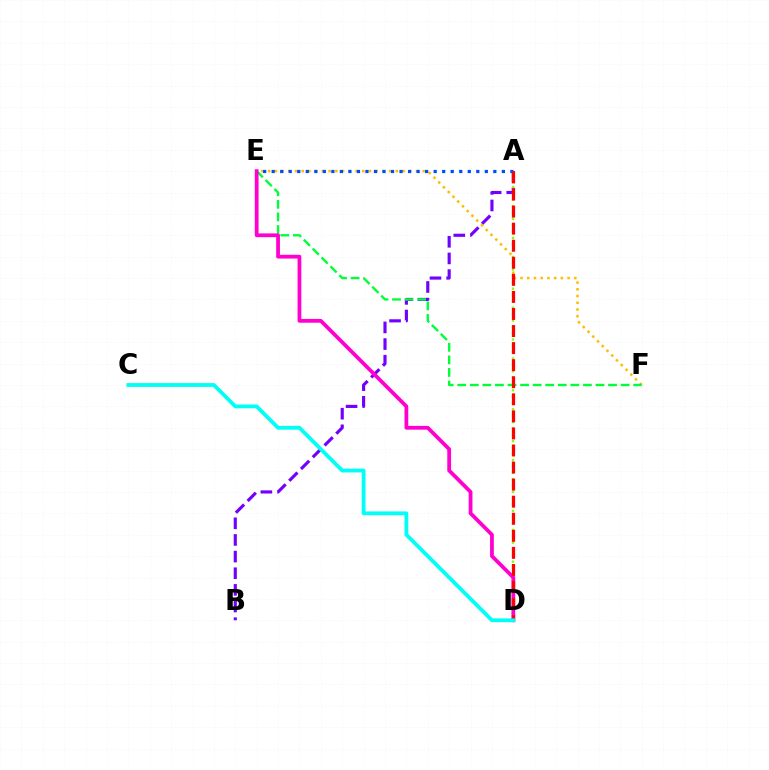{('A', 'B'): [{'color': '#7200ff', 'line_style': 'dashed', 'thickness': 2.26}], ('E', 'F'): [{'color': '#ffbd00', 'line_style': 'dotted', 'thickness': 1.83}, {'color': '#00ff39', 'line_style': 'dashed', 'thickness': 1.71}], ('A', 'E'): [{'color': '#004bff', 'line_style': 'dotted', 'thickness': 2.32}], ('A', 'D'): [{'color': '#84ff00', 'line_style': 'dotted', 'thickness': 1.72}, {'color': '#ff0000', 'line_style': 'dashed', 'thickness': 2.32}], ('D', 'E'): [{'color': '#ff00cf', 'line_style': 'solid', 'thickness': 2.72}], ('C', 'D'): [{'color': '#00fff6', 'line_style': 'solid', 'thickness': 2.75}]}